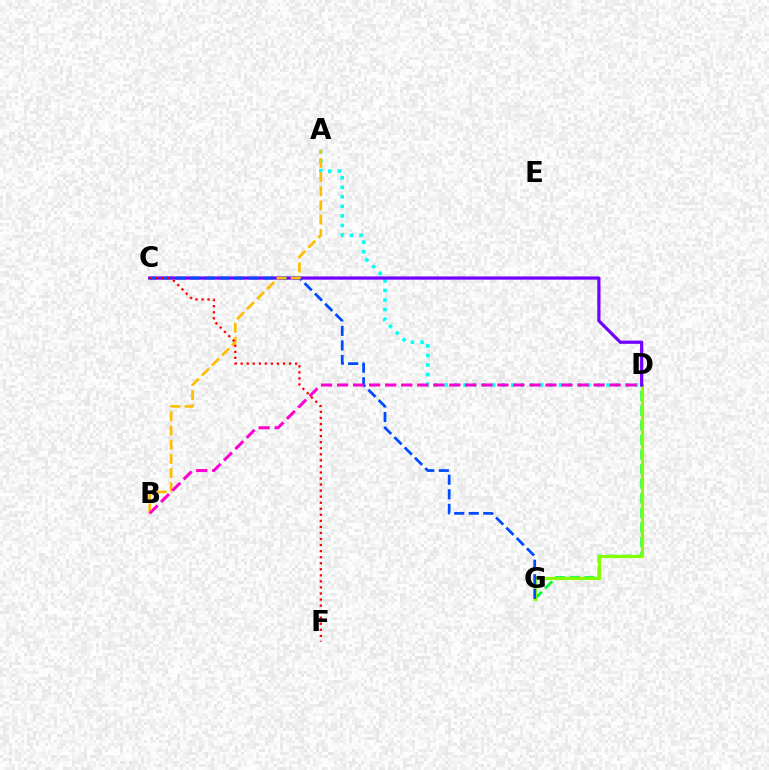{('A', 'D'): [{'color': '#00fff6', 'line_style': 'dotted', 'thickness': 2.59}], ('D', 'G'): [{'color': '#00ff39', 'line_style': 'dashed', 'thickness': 1.98}, {'color': '#84ff00', 'line_style': 'solid', 'thickness': 2.26}], ('C', 'D'): [{'color': '#7200ff', 'line_style': 'solid', 'thickness': 2.32}], ('C', 'G'): [{'color': '#004bff', 'line_style': 'dashed', 'thickness': 1.98}], ('A', 'B'): [{'color': '#ffbd00', 'line_style': 'dashed', 'thickness': 1.93}], ('B', 'D'): [{'color': '#ff00cf', 'line_style': 'dashed', 'thickness': 2.18}], ('C', 'F'): [{'color': '#ff0000', 'line_style': 'dotted', 'thickness': 1.64}]}